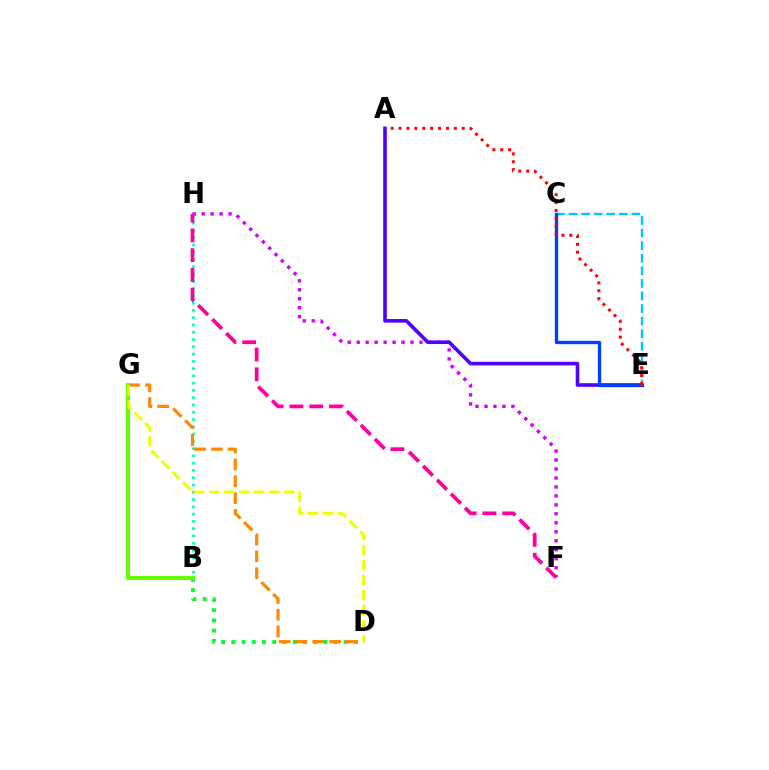{('B', 'D'): [{'color': '#00ff27', 'line_style': 'dotted', 'thickness': 2.78}], ('B', 'H'): [{'color': '#00ffaf', 'line_style': 'dotted', 'thickness': 1.98}], ('C', 'E'): [{'color': '#00c7ff', 'line_style': 'dashed', 'thickness': 1.71}, {'color': '#003fff', 'line_style': 'solid', 'thickness': 2.39}], ('F', 'H'): [{'color': '#ff00a0', 'line_style': 'dashed', 'thickness': 2.69}, {'color': '#d600ff', 'line_style': 'dotted', 'thickness': 2.44}], ('A', 'E'): [{'color': '#4f00ff', 'line_style': 'solid', 'thickness': 2.59}, {'color': '#ff0000', 'line_style': 'dotted', 'thickness': 2.14}], ('D', 'G'): [{'color': '#ff8800', 'line_style': 'dashed', 'thickness': 2.28}, {'color': '#eeff00', 'line_style': 'dashed', 'thickness': 2.04}], ('B', 'G'): [{'color': '#66ff00', 'line_style': 'solid', 'thickness': 2.95}]}